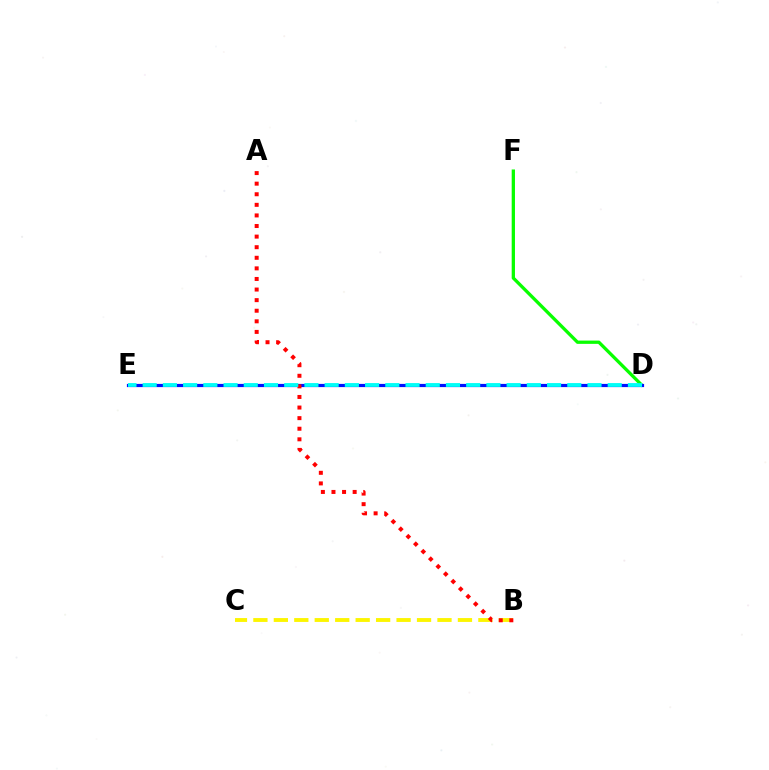{('D', 'F'): [{'color': '#08ff00', 'line_style': 'solid', 'thickness': 2.37}], ('D', 'E'): [{'color': '#ee00ff', 'line_style': 'solid', 'thickness': 2.02}, {'color': '#0010ff', 'line_style': 'solid', 'thickness': 2.3}, {'color': '#00fff6', 'line_style': 'dashed', 'thickness': 2.75}], ('B', 'C'): [{'color': '#fcf500', 'line_style': 'dashed', 'thickness': 2.78}], ('A', 'B'): [{'color': '#ff0000', 'line_style': 'dotted', 'thickness': 2.88}]}